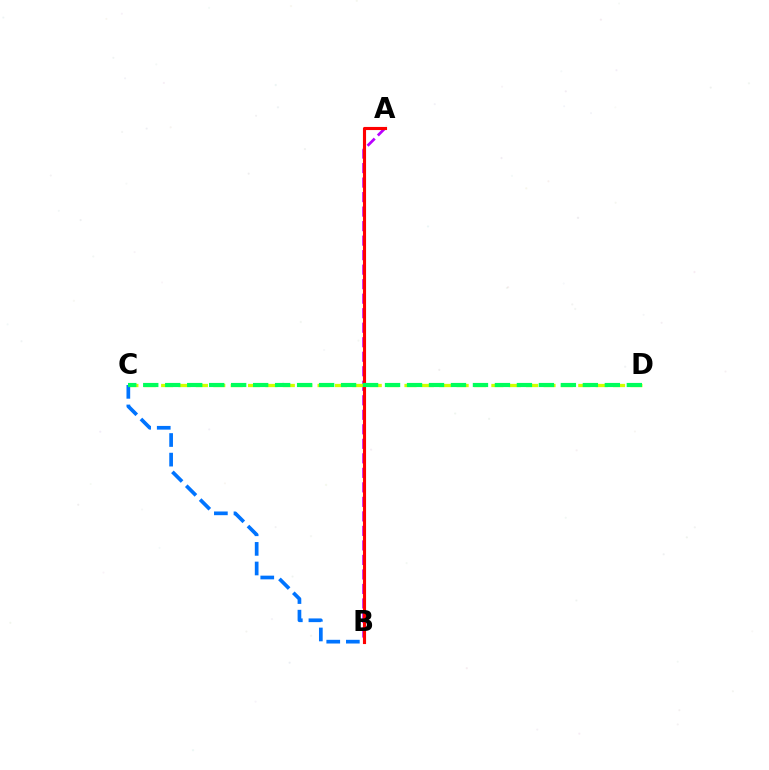{('A', 'B'): [{'color': '#b900ff', 'line_style': 'dashed', 'thickness': 1.97}, {'color': '#ff0000', 'line_style': 'solid', 'thickness': 2.25}], ('C', 'D'): [{'color': '#d1ff00', 'line_style': 'dashed', 'thickness': 2.36}, {'color': '#00ff5c', 'line_style': 'dashed', 'thickness': 2.99}], ('B', 'C'): [{'color': '#0074ff', 'line_style': 'dashed', 'thickness': 2.66}]}